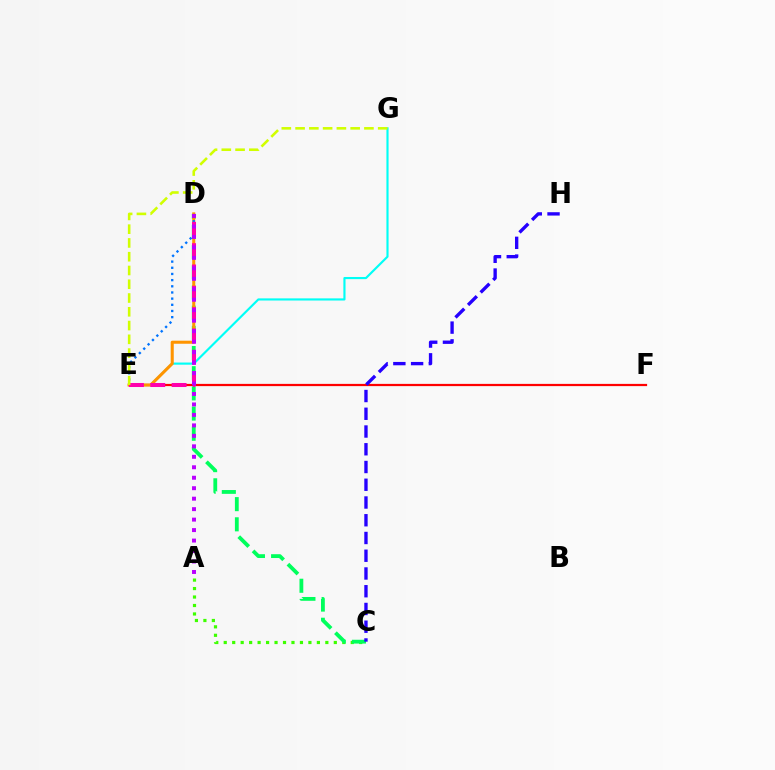{('A', 'C'): [{'color': '#3dff00', 'line_style': 'dotted', 'thickness': 2.3}], ('E', 'F'): [{'color': '#ff0000', 'line_style': 'solid', 'thickness': 1.61}], ('C', 'D'): [{'color': '#00ff5c', 'line_style': 'dashed', 'thickness': 2.74}], ('E', 'G'): [{'color': '#00fff6', 'line_style': 'solid', 'thickness': 1.55}, {'color': '#d1ff00', 'line_style': 'dashed', 'thickness': 1.87}], ('D', 'E'): [{'color': '#ff9400', 'line_style': 'solid', 'thickness': 2.2}, {'color': '#0074ff', 'line_style': 'dotted', 'thickness': 1.68}, {'color': '#ff00ac', 'line_style': 'dashed', 'thickness': 2.9}], ('C', 'H'): [{'color': '#2500ff', 'line_style': 'dashed', 'thickness': 2.41}], ('A', 'D'): [{'color': '#b900ff', 'line_style': 'dotted', 'thickness': 2.84}]}